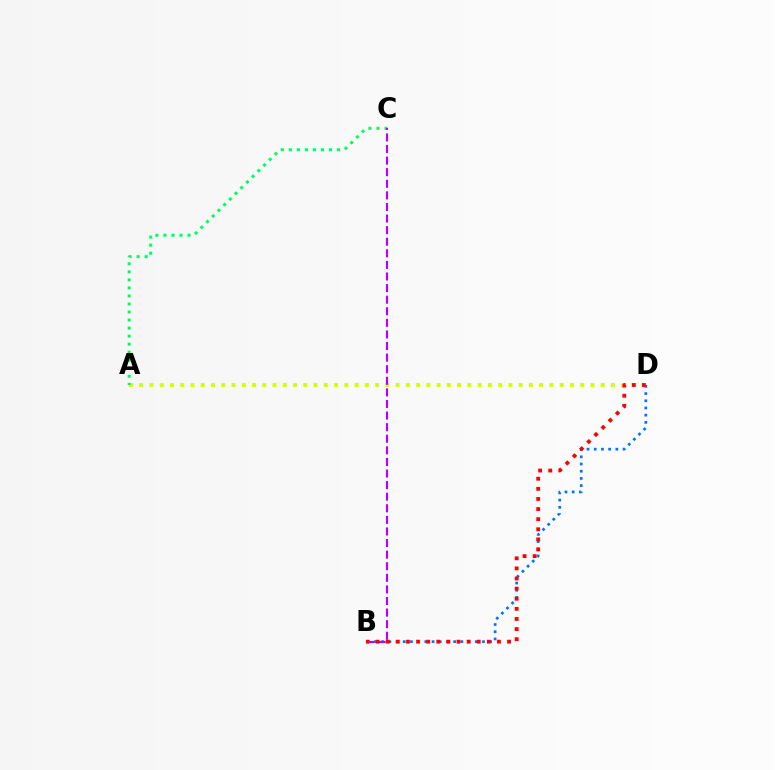{('A', 'D'): [{'color': '#d1ff00', 'line_style': 'dotted', 'thickness': 2.79}], ('A', 'C'): [{'color': '#00ff5c', 'line_style': 'dotted', 'thickness': 2.18}], ('B', 'D'): [{'color': '#0074ff', 'line_style': 'dotted', 'thickness': 1.96}, {'color': '#ff0000', 'line_style': 'dotted', 'thickness': 2.75}], ('B', 'C'): [{'color': '#b900ff', 'line_style': 'dashed', 'thickness': 1.57}]}